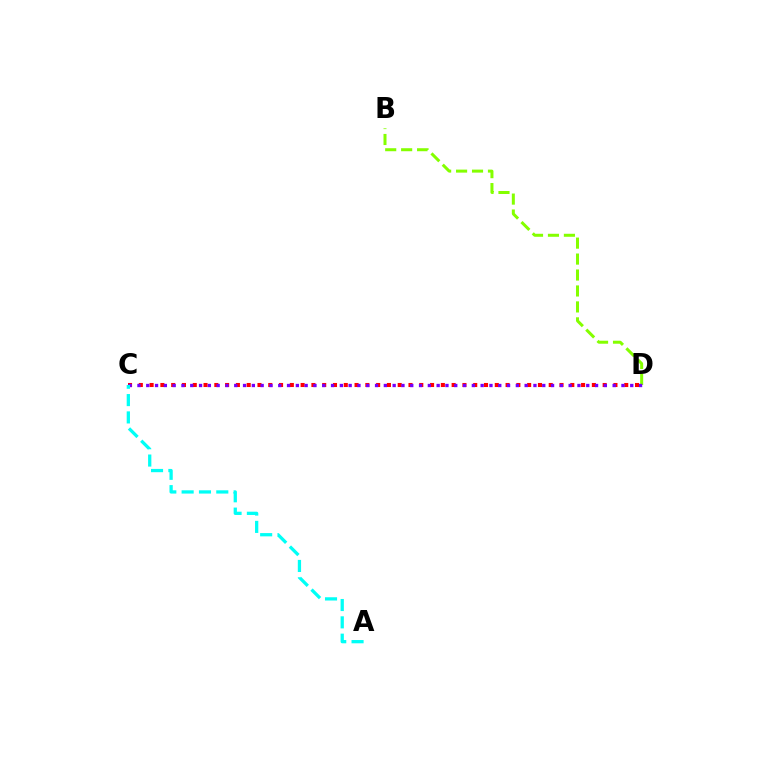{('C', 'D'): [{'color': '#ff0000', 'line_style': 'dotted', 'thickness': 2.93}, {'color': '#7200ff', 'line_style': 'dotted', 'thickness': 2.39}], ('B', 'D'): [{'color': '#84ff00', 'line_style': 'dashed', 'thickness': 2.17}], ('A', 'C'): [{'color': '#00fff6', 'line_style': 'dashed', 'thickness': 2.35}]}